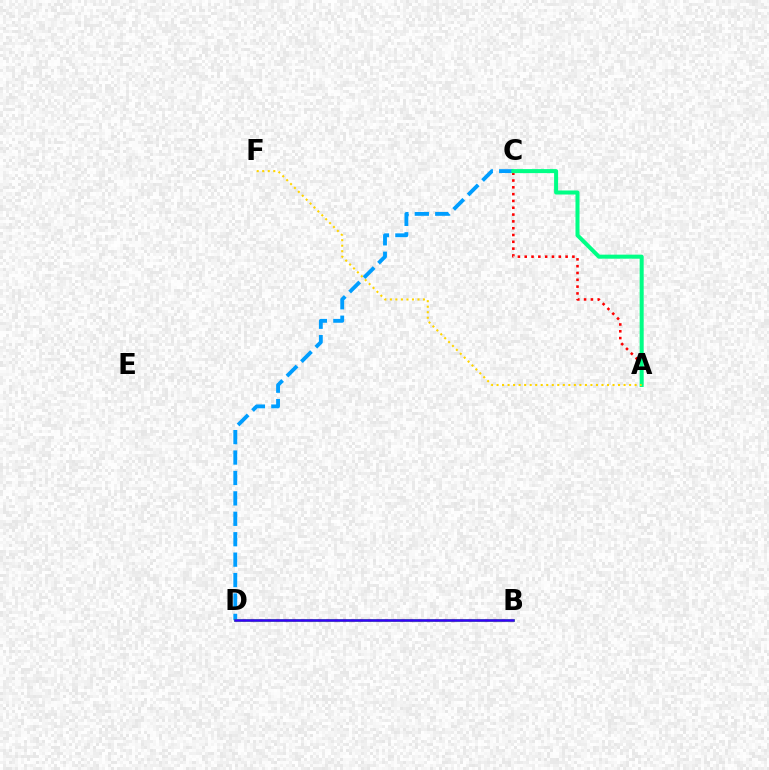{('B', 'D'): [{'color': '#ff00ed', 'line_style': 'dotted', 'thickness': 2.27}, {'color': '#4fff00', 'line_style': 'solid', 'thickness': 1.93}, {'color': '#3700ff', 'line_style': 'solid', 'thickness': 1.81}], ('C', 'D'): [{'color': '#009eff', 'line_style': 'dashed', 'thickness': 2.77}], ('A', 'C'): [{'color': '#ff0000', 'line_style': 'dotted', 'thickness': 1.85}, {'color': '#00ff86', 'line_style': 'solid', 'thickness': 2.9}], ('A', 'F'): [{'color': '#ffd500', 'line_style': 'dotted', 'thickness': 1.5}]}